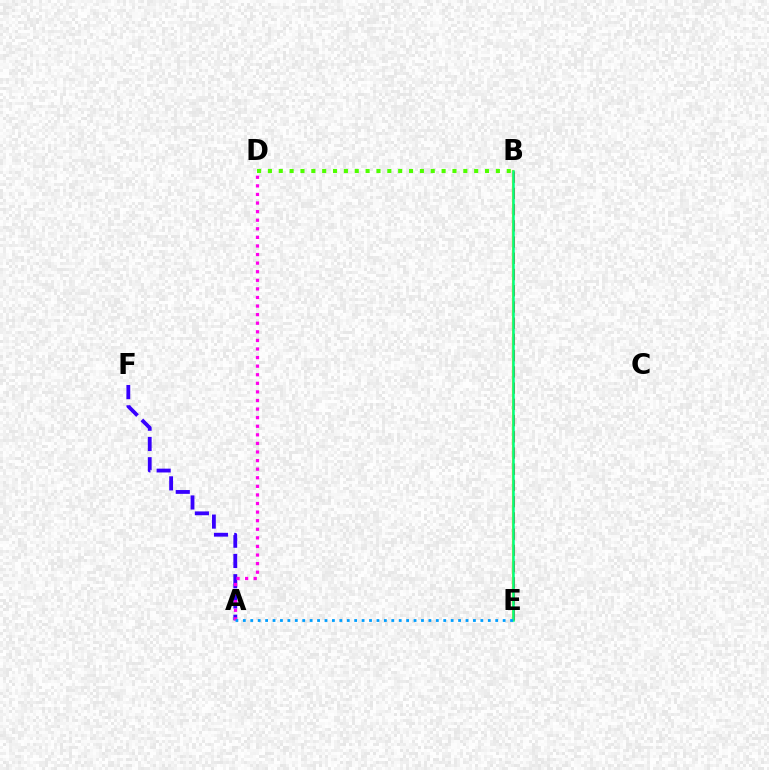{('A', 'F'): [{'color': '#3700ff', 'line_style': 'dashed', 'thickness': 2.75}], ('B', 'D'): [{'color': '#4fff00', 'line_style': 'dotted', 'thickness': 2.95}], ('B', 'E'): [{'color': '#ff0000', 'line_style': 'dashed', 'thickness': 2.2}, {'color': '#ffd500', 'line_style': 'solid', 'thickness': 1.54}, {'color': '#00ff86', 'line_style': 'solid', 'thickness': 1.8}], ('A', 'D'): [{'color': '#ff00ed', 'line_style': 'dotted', 'thickness': 2.33}], ('A', 'E'): [{'color': '#009eff', 'line_style': 'dotted', 'thickness': 2.02}]}